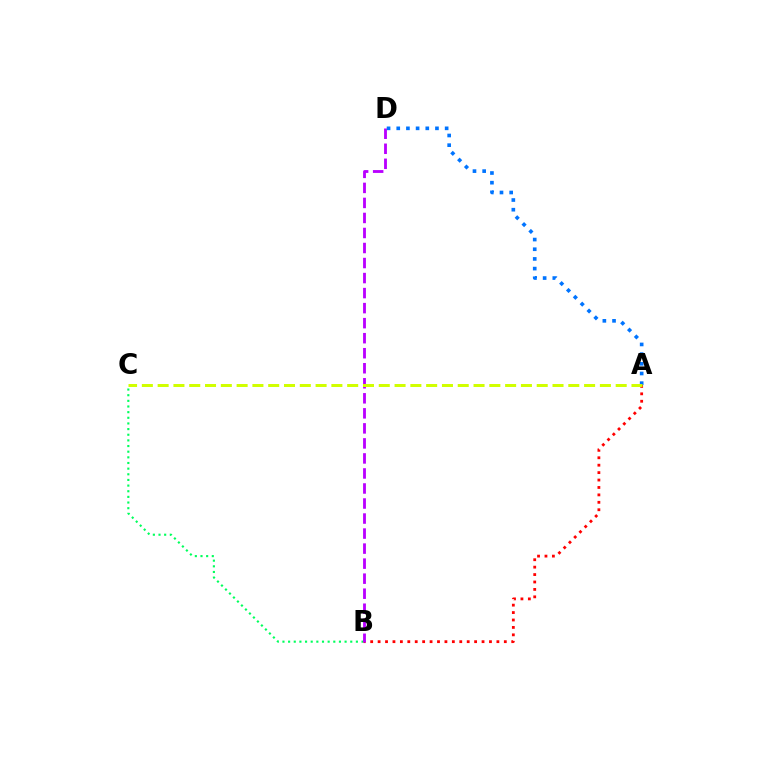{('B', 'C'): [{'color': '#00ff5c', 'line_style': 'dotted', 'thickness': 1.53}], ('A', 'B'): [{'color': '#ff0000', 'line_style': 'dotted', 'thickness': 2.02}], ('B', 'D'): [{'color': '#b900ff', 'line_style': 'dashed', 'thickness': 2.04}], ('A', 'D'): [{'color': '#0074ff', 'line_style': 'dotted', 'thickness': 2.63}], ('A', 'C'): [{'color': '#d1ff00', 'line_style': 'dashed', 'thickness': 2.15}]}